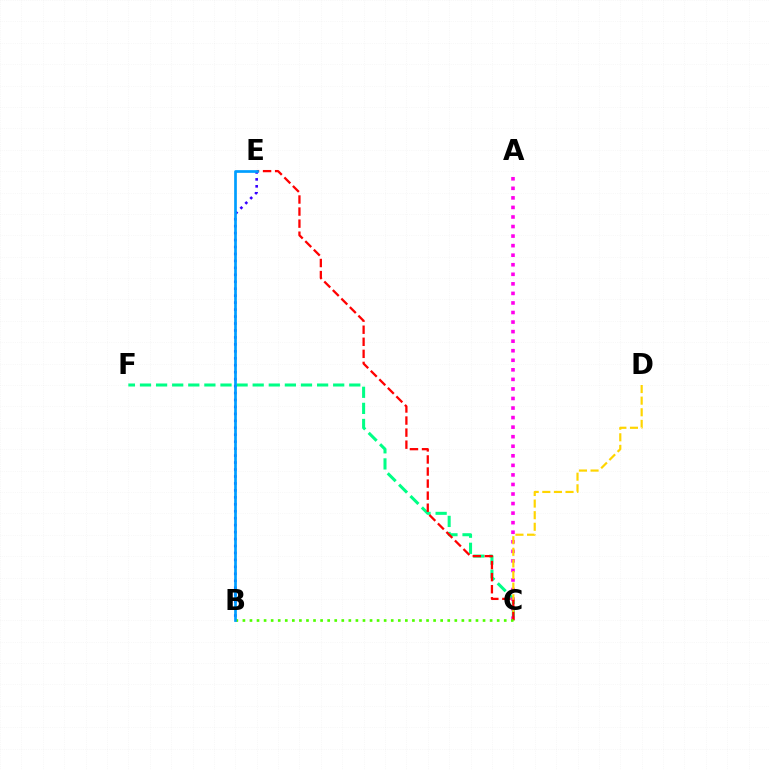{('C', 'F'): [{'color': '#00ff86', 'line_style': 'dashed', 'thickness': 2.19}], ('A', 'C'): [{'color': '#ff00ed', 'line_style': 'dotted', 'thickness': 2.6}], ('C', 'D'): [{'color': '#ffd500', 'line_style': 'dashed', 'thickness': 1.58}], ('C', 'E'): [{'color': '#ff0000', 'line_style': 'dashed', 'thickness': 1.64}], ('B', 'E'): [{'color': '#3700ff', 'line_style': 'dotted', 'thickness': 1.89}, {'color': '#009eff', 'line_style': 'solid', 'thickness': 1.95}], ('B', 'C'): [{'color': '#4fff00', 'line_style': 'dotted', 'thickness': 1.92}]}